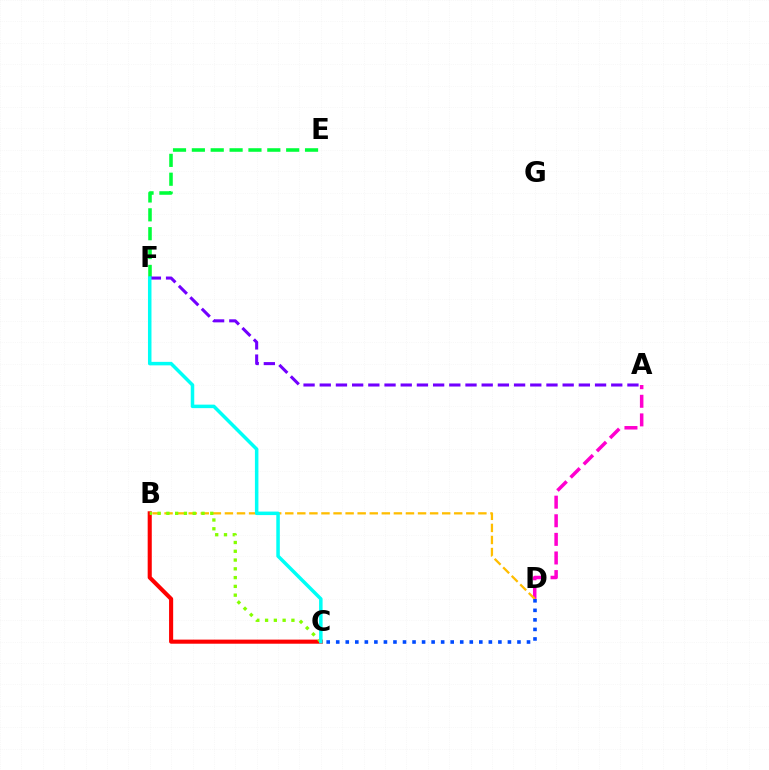{('A', 'D'): [{'color': '#ff00cf', 'line_style': 'dashed', 'thickness': 2.53}], ('B', 'C'): [{'color': '#ff0000', 'line_style': 'solid', 'thickness': 2.95}, {'color': '#84ff00', 'line_style': 'dotted', 'thickness': 2.39}], ('E', 'F'): [{'color': '#00ff39', 'line_style': 'dashed', 'thickness': 2.56}], ('B', 'D'): [{'color': '#ffbd00', 'line_style': 'dashed', 'thickness': 1.64}], ('A', 'F'): [{'color': '#7200ff', 'line_style': 'dashed', 'thickness': 2.2}], ('C', 'F'): [{'color': '#00fff6', 'line_style': 'solid', 'thickness': 2.52}], ('C', 'D'): [{'color': '#004bff', 'line_style': 'dotted', 'thickness': 2.59}]}